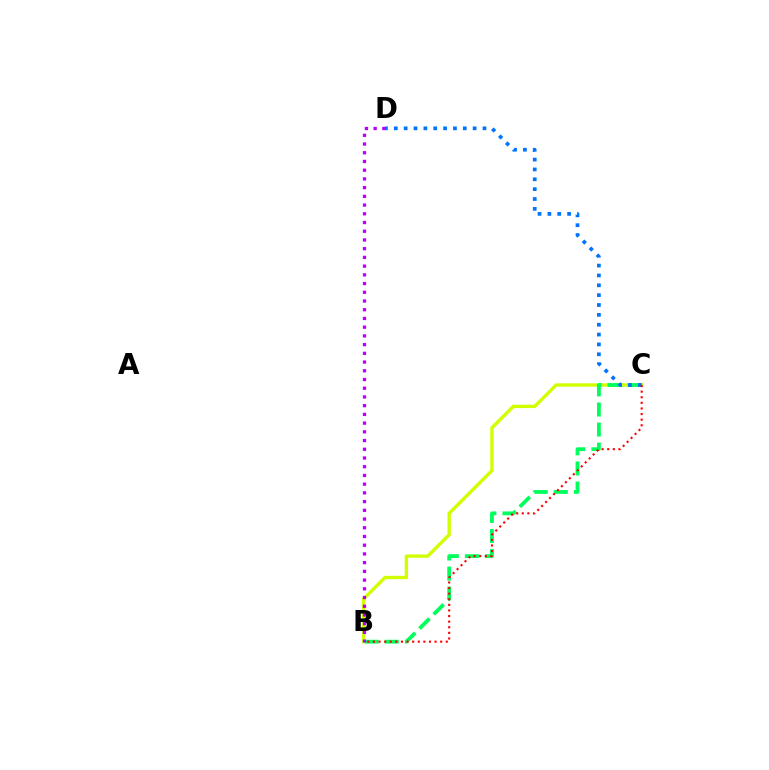{('B', 'C'): [{'color': '#d1ff00', 'line_style': 'solid', 'thickness': 2.42}, {'color': '#00ff5c', 'line_style': 'dashed', 'thickness': 2.73}, {'color': '#ff0000', 'line_style': 'dotted', 'thickness': 1.52}], ('C', 'D'): [{'color': '#0074ff', 'line_style': 'dotted', 'thickness': 2.68}], ('B', 'D'): [{'color': '#b900ff', 'line_style': 'dotted', 'thickness': 2.37}]}